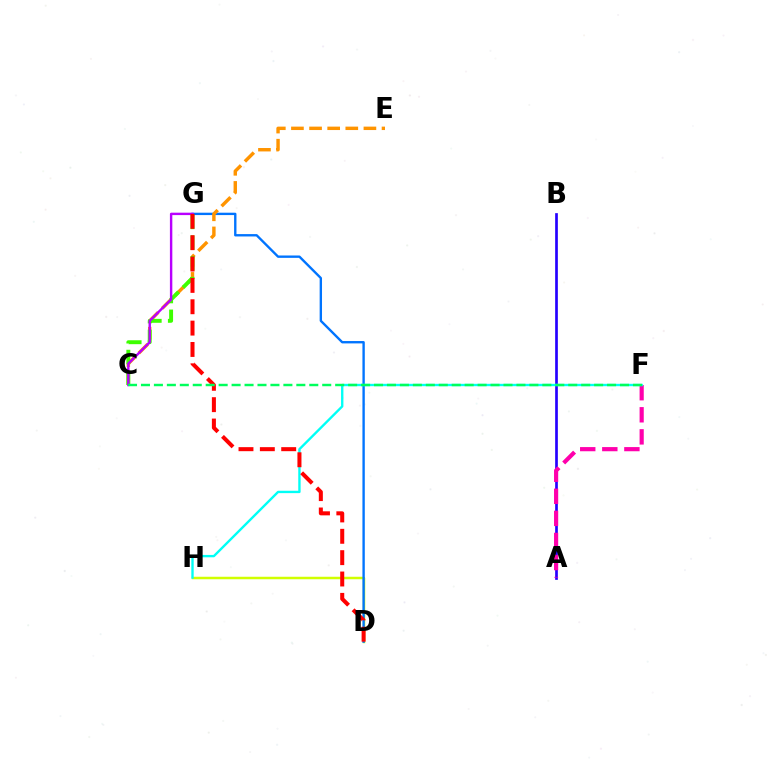{('D', 'H'): [{'color': '#d1ff00', 'line_style': 'solid', 'thickness': 1.79}], ('A', 'B'): [{'color': '#2500ff', 'line_style': 'solid', 'thickness': 1.94}], ('A', 'F'): [{'color': '#ff00ac', 'line_style': 'dashed', 'thickness': 3.0}], ('D', 'G'): [{'color': '#0074ff', 'line_style': 'solid', 'thickness': 1.7}, {'color': '#ff0000', 'line_style': 'dashed', 'thickness': 2.9}], ('F', 'H'): [{'color': '#00fff6', 'line_style': 'solid', 'thickness': 1.71}], ('C', 'E'): [{'color': '#ff9400', 'line_style': 'dashed', 'thickness': 2.46}], ('C', 'G'): [{'color': '#3dff00', 'line_style': 'dashed', 'thickness': 2.82}, {'color': '#b900ff', 'line_style': 'solid', 'thickness': 1.73}], ('C', 'F'): [{'color': '#00ff5c', 'line_style': 'dashed', 'thickness': 1.76}]}